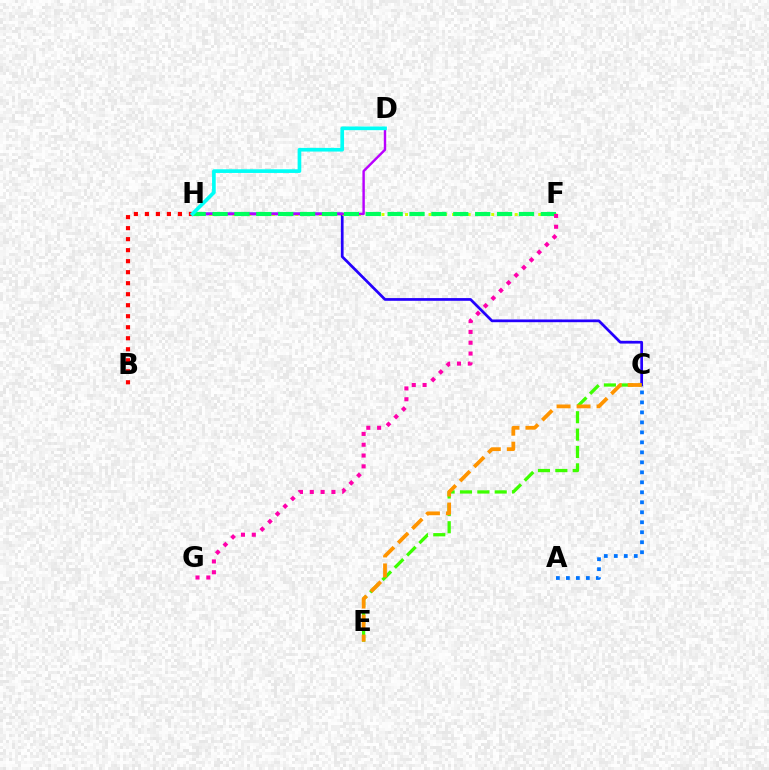{('C', 'H'): [{'color': '#2500ff', 'line_style': 'solid', 'thickness': 1.96}], ('F', 'H'): [{'color': '#d1ff00', 'line_style': 'dotted', 'thickness': 2.13}, {'color': '#00ff5c', 'line_style': 'dashed', 'thickness': 2.97}], ('D', 'H'): [{'color': '#b900ff', 'line_style': 'solid', 'thickness': 1.74}, {'color': '#00fff6', 'line_style': 'solid', 'thickness': 2.64}], ('C', 'E'): [{'color': '#3dff00', 'line_style': 'dashed', 'thickness': 2.36}, {'color': '#ff9400', 'line_style': 'dashed', 'thickness': 2.72}], ('B', 'H'): [{'color': '#ff0000', 'line_style': 'dotted', 'thickness': 2.99}], ('F', 'G'): [{'color': '#ff00ac', 'line_style': 'dotted', 'thickness': 2.94}], ('A', 'C'): [{'color': '#0074ff', 'line_style': 'dotted', 'thickness': 2.71}]}